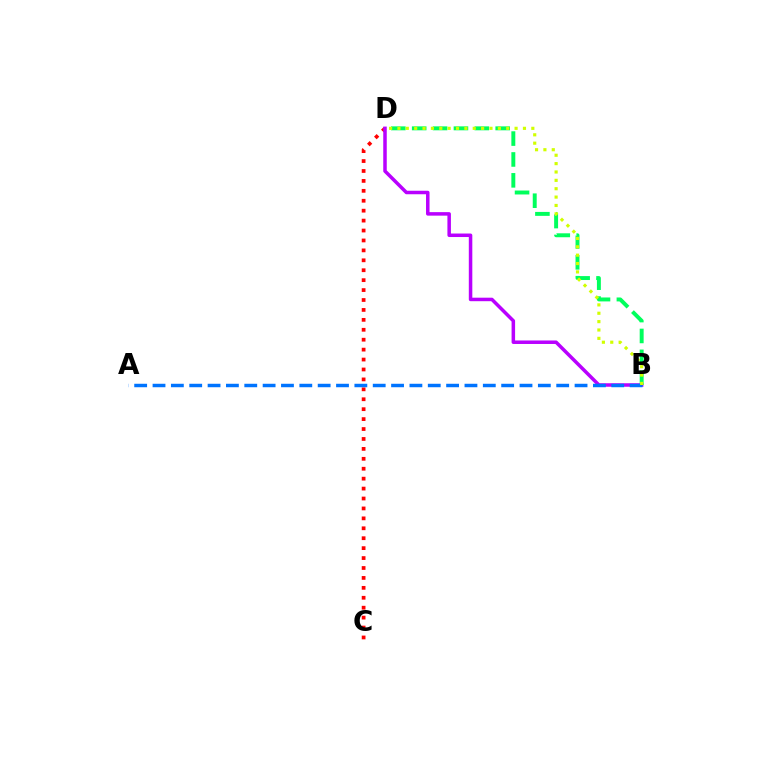{('C', 'D'): [{'color': '#ff0000', 'line_style': 'dotted', 'thickness': 2.7}], ('B', 'D'): [{'color': '#b900ff', 'line_style': 'solid', 'thickness': 2.53}, {'color': '#00ff5c', 'line_style': 'dashed', 'thickness': 2.84}, {'color': '#d1ff00', 'line_style': 'dotted', 'thickness': 2.27}], ('A', 'B'): [{'color': '#0074ff', 'line_style': 'dashed', 'thickness': 2.49}]}